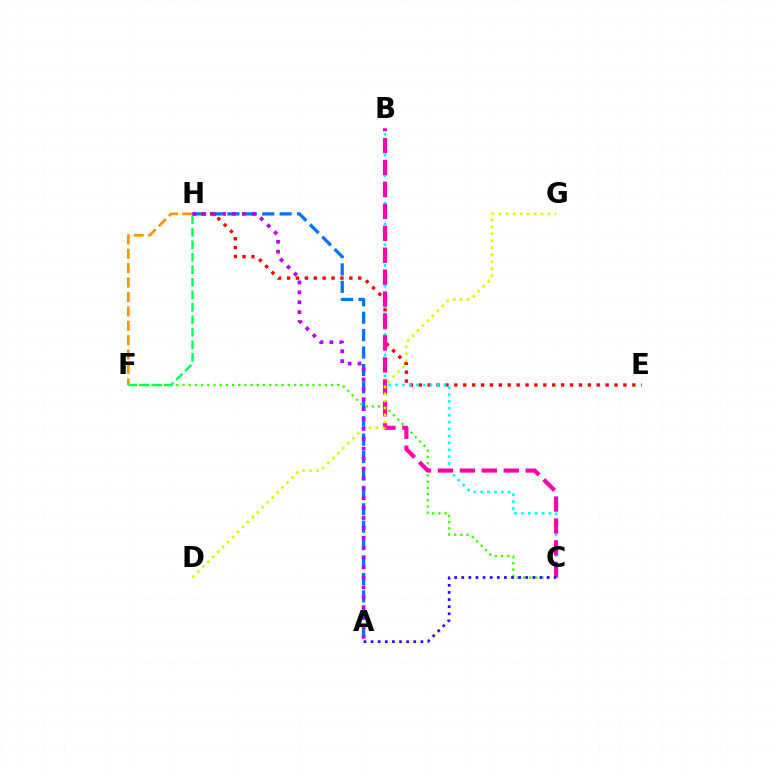{('A', 'H'): [{'color': '#0074ff', 'line_style': 'dashed', 'thickness': 2.37}, {'color': '#b900ff', 'line_style': 'dotted', 'thickness': 2.69}], ('C', 'F'): [{'color': '#3dff00', 'line_style': 'dotted', 'thickness': 1.68}], ('E', 'H'): [{'color': '#ff0000', 'line_style': 'dotted', 'thickness': 2.42}], ('B', 'C'): [{'color': '#00fff6', 'line_style': 'dotted', 'thickness': 1.88}, {'color': '#ff00ac', 'line_style': 'dashed', 'thickness': 2.98}], ('F', 'H'): [{'color': '#ff9400', 'line_style': 'dashed', 'thickness': 1.96}, {'color': '#00ff5c', 'line_style': 'dashed', 'thickness': 1.7}], ('D', 'G'): [{'color': '#d1ff00', 'line_style': 'dotted', 'thickness': 1.9}], ('A', 'C'): [{'color': '#2500ff', 'line_style': 'dotted', 'thickness': 1.93}]}